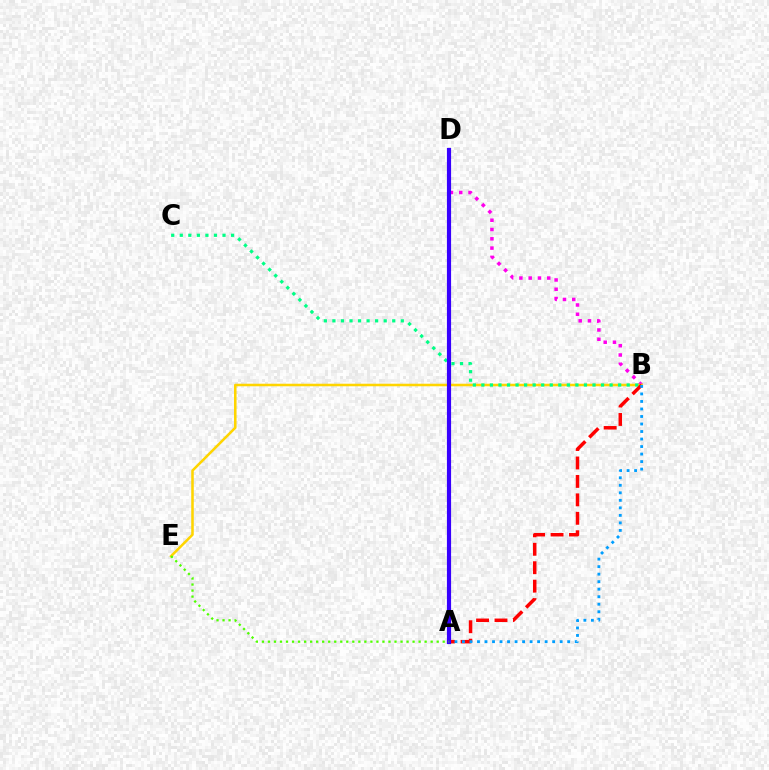{('B', 'D'): [{'color': '#ff00ed', 'line_style': 'dotted', 'thickness': 2.52}], ('B', 'E'): [{'color': '#ffd500', 'line_style': 'solid', 'thickness': 1.84}], ('B', 'C'): [{'color': '#00ff86', 'line_style': 'dotted', 'thickness': 2.32}], ('A', 'B'): [{'color': '#ff0000', 'line_style': 'dashed', 'thickness': 2.51}, {'color': '#009eff', 'line_style': 'dotted', 'thickness': 2.04}], ('A', 'D'): [{'color': '#3700ff', 'line_style': 'solid', 'thickness': 3.0}], ('A', 'E'): [{'color': '#4fff00', 'line_style': 'dotted', 'thickness': 1.64}]}